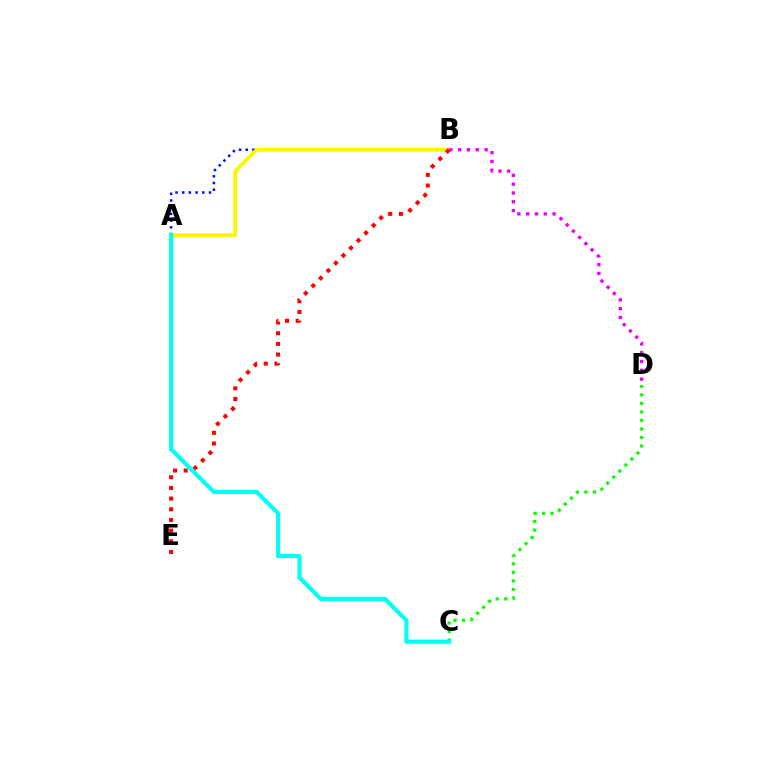{('A', 'B'): [{'color': '#0010ff', 'line_style': 'dotted', 'thickness': 1.82}, {'color': '#fcf500', 'line_style': 'solid', 'thickness': 2.77}], ('C', 'D'): [{'color': '#08ff00', 'line_style': 'dotted', 'thickness': 2.32}], ('B', 'E'): [{'color': '#ff0000', 'line_style': 'dotted', 'thickness': 2.9}], ('A', 'C'): [{'color': '#00fff6', 'line_style': 'solid', 'thickness': 3.0}], ('B', 'D'): [{'color': '#ee00ff', 'line_style': 'dotted', 'thickness': 2.39}]}